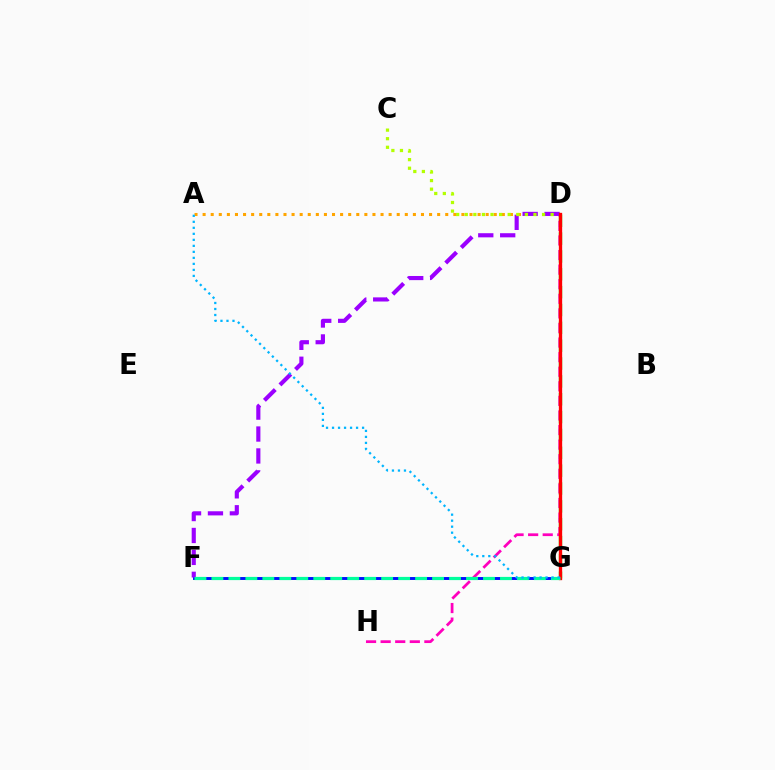{('D', 'G'): [{'color': '#08ff00', 'line_style': 'dashed', 'thickness': 2.43}, {'color': '#ff0000', 'line_style': 'solid', 'thickness': 2.39}], ('D', 'H'): [{'color': '#ff00bd', 'line_style': 'dashed', 'thickness': 1.98}], ('A', 'D'): [{'color': '#ffa500', 'line_style': 'dotted', 'thickness': 2.2}], ('F', 'G'): [{'color': '#0010ff', 'line_style': 'solid', 'thickness': 2.1}, {'color': '#00ff9d', 'line_style': 'dashed', 'thickness': 2.31}], ('D', 'F'): [{'color': '#9b00ff', 'line_style': 'dashed', 'thickness': 2.98}], ('C', 'D'): [{'color': '#b3ff00', 'line_style': 'dotted', 'thickness': 2.33}], ('A', 'G'): [{'color': '#00b5ff', 'line_style': 'dotted', 'thickness': 1.63}]}